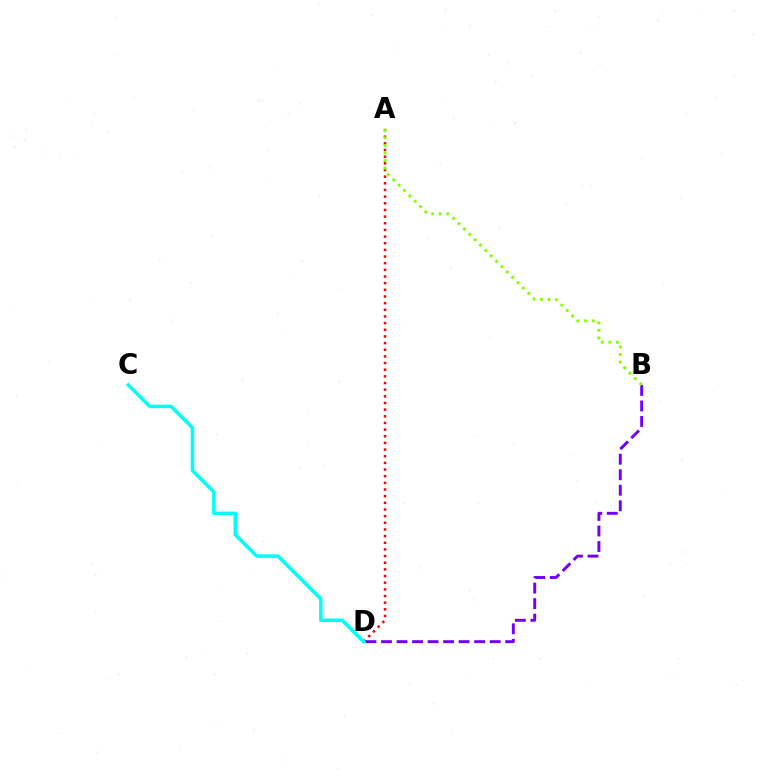{('B', 'D'): [{'color': '#7200ff', 'line_style': 'dashed', 'thickness': 2.11}], ('A', 'D'): [{'color': '#ff0000', 'line_style': 'dotted', 'thickness': 1.81}], ('A', 'B'): [{'color': '#84ff00', 'line_style': 'dotted', 'thickness': 2.06}], ('C', 'D'): [{'color': '#00fff6', 'line_style': 'solid', 'thickness': 2.54}]}